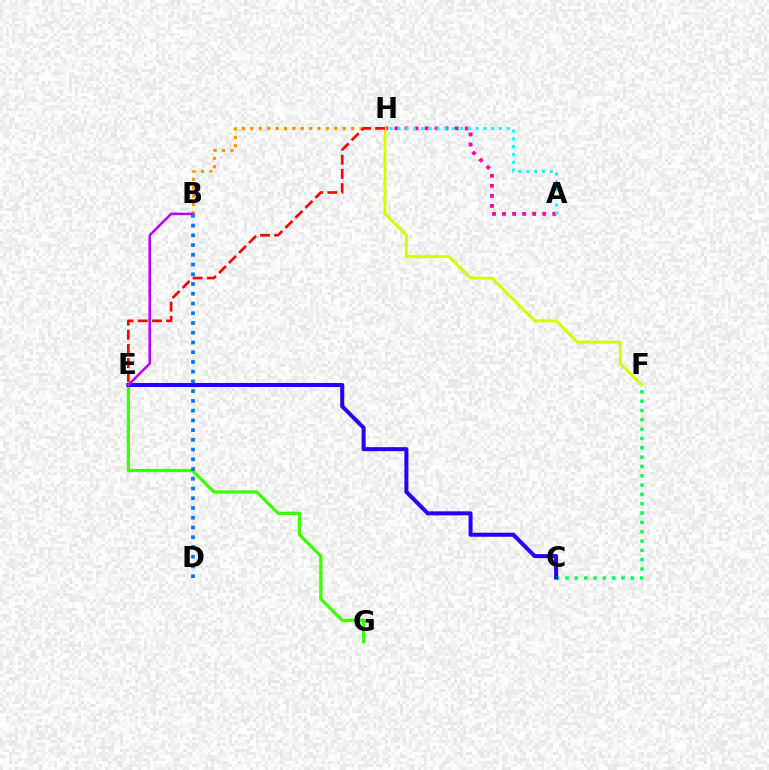{('B', 'H'): [{'color': '#ff9400', 'line_style': 'dotted', 'thickness': 2.28}], ('A', 'H'): [{'color': '#ff00ac', 'line_style': 'dotted', 'thickness': 2.73}, {'color': '#00fff6', 'line_style': 'dotted', 'thickness': 2.12}], ('E', 'G'): [{'color': '#3dff00', 'line_style': 'solid', 'thickness': 2.34}], ('F', 'H'): [{'color': '#d1ff00', 'line_style': 'solid', 'thickness': 2.09}], ('C', 'F'): [{'color': '#00ff5c', 'line_style': 'dotted', 'thickness': 2.53}], ('E', 'H'): [{'color': '#ff0000', 'line_style': 'dashed', 'thickness': 1.93}], ('C', 'E'): [{'color': '#2500ff', 'line_style': 'solid', 'thickness': 2.89}], ('B', 'E'): [{'color': '#b900ff', 'line_style': 'solid', 'thickness': 1.82}], ('B', 'D'): [{'color': '#0074ff', 'line_style': 'dotted', 'thickness': 2.65}]}